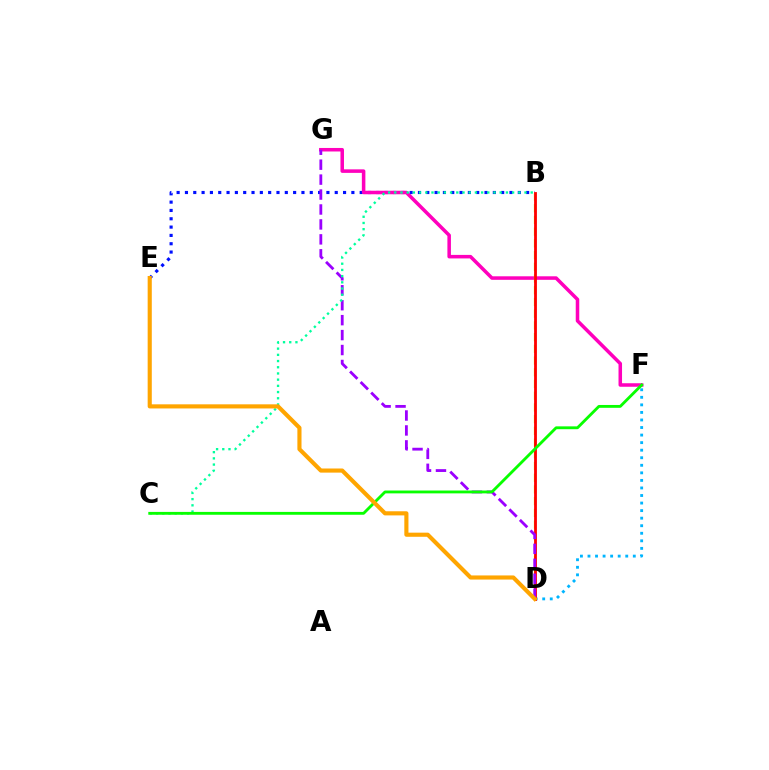{('B', 'E'): [{'color': '#0010ff', 'line_style': 'dotted', 'thickness': 2.26}], ('D', 'F'): [{'color': '#00b5ff', 'line_style': 'dotted', 'thickness': 2.05}], ('F', 'G'): [{'color': '#ff00bd', 'line_style': 'solid', 'thickness': 2.54}], ('B', 'D'): [{'color': '#b3ff00', 'line_style': 'dashed', 'thickness': 1.59}, {'color': '#ff0000', 'line_style': 'solid', 'thickness': 2.02}], ('D', 'G'): [{'color': '#9b00ff', 'line_style': 'dashed', 'thickness': 2.03}], ('B', 'C'): [{'color': '#00ff9d', 'line_style': 'dotted', 'thickness': 1.68}], ('C', 'F'): [{'color': '#08ff00', 'line_style': 'solid', 'thickness': 2.05}], ('D', 'E'): [{'color': '#ffa500', 'line_style': 'solid', 'thickness': 2.97}]}